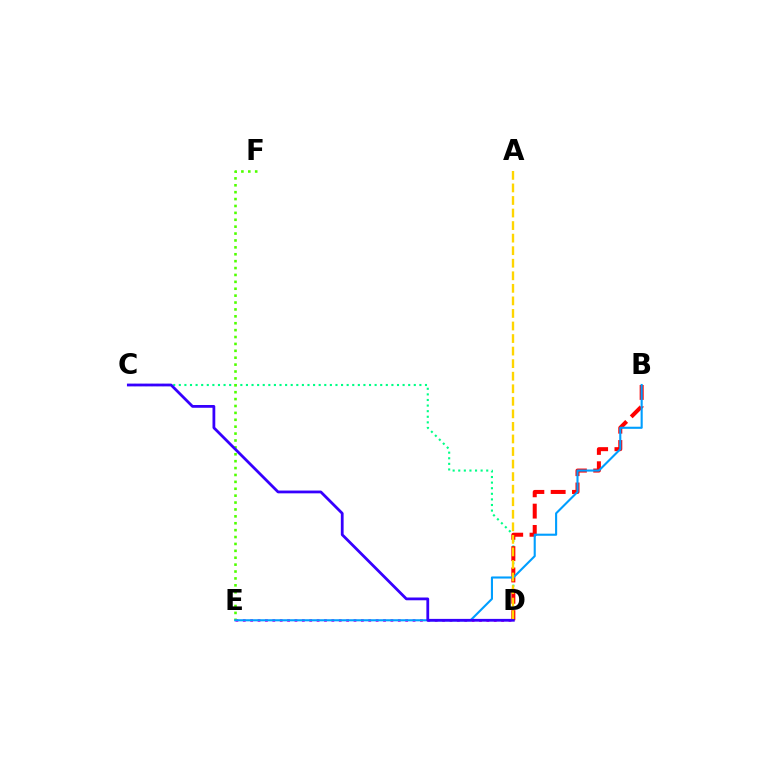{('D', 'E'): [{'color': '#ff00ed', 'line_style': 'dotted', 'thickness': 2.01}], ('C', 'D'): [{'color': '#00ff86', 'line_style': 'dotted', 'thickness': 1.52}, {'color': '#3700ff', 'line_style': 'solid', 'thickness': 2.0}], ('B', 'D'): [{'color': '#ff0000', 'line_style': 'dashed', 'thickness': 2.89}], ('E', 'F'): [{'color': '#4fff00', 'line_style': 'dotted', 'thickness': 1.87}], ('B', 'E'): [{'color': '#009eff', 'line_style': 'solid', 'thickness': 1.52}], ('A', 'D'): [{'color': '#ffd500', 'line_style': 'dashed', 'thickness': 1.71}]}